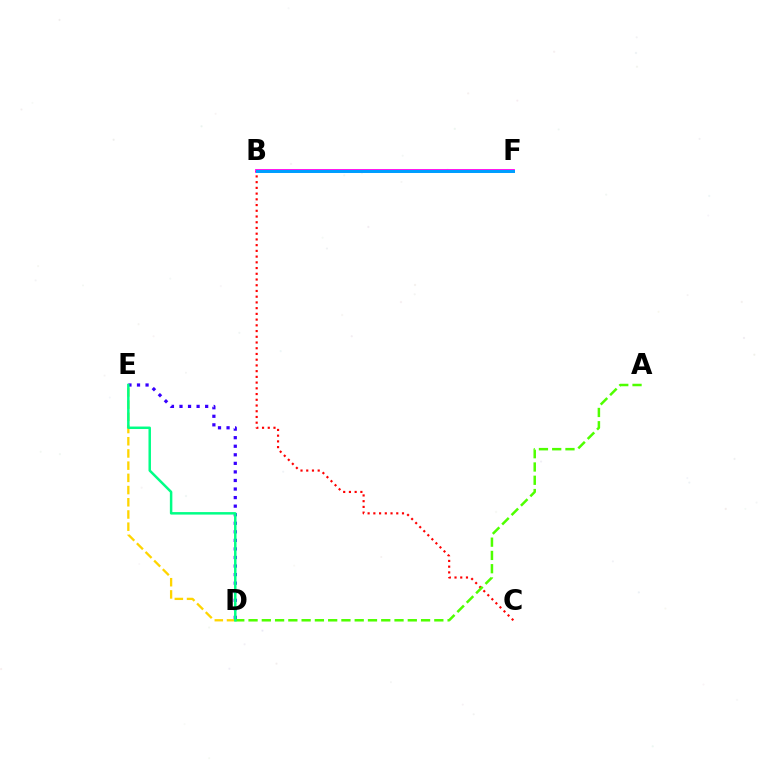{('D', 'E'): [{'color': '#ffd500', 'line_style': 'dashed', 'thickness': 1.66}, {'color': '#3700ff', 'line_style': 'dotted', 'thickness': 2.33}, {'color': '#00ff86', 'line_style': 'solid', 'thickness': 1.79}], ('B', 'F'): [{'color': '#ff00ed', 'line_style': 'solid', 'thickness': 2.73}, {'color': '#009eff', 'line_style': 'solid', 'thickness': 2.16}], ('B', 'C'): [{'color': '#ff0000', 'line_style': 'dotted', 'thickness': 1.56}], ('A', 'D'): [{'color': '#4fff00', 'line_style': 'dashed', 'thickness': 1.8}]}